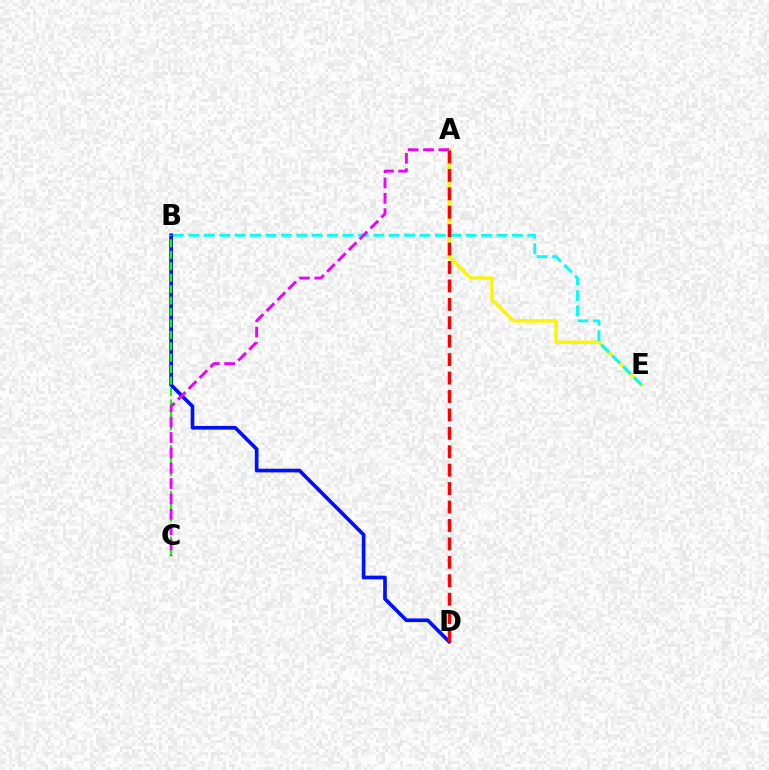{('A', 'E'): [{'color': '#fcf500', 'line_style': 'solid', 'thickness': 2.46}], ('B', 'D'): [{'color': '#0010ff', 'line_style': 'solid', 'thickness': 2.65}], ('B', 'E'): [{'color': '#00fff6', 'line_style': 'dashed', 'thickness': 2.09}], ('B', 'C'): [{'color': '#08ff00', 'line_style': 'dashed', 'thickness': 1.55}], ('A', 'D'): [{'color': '#ff0000', 'line_style': 'dashed', 'thickness': 2.5}], ('A', 'C'): [{'color': '#ee00ff', 'line_style': 'dashed', 'thickness': 2.08}]}